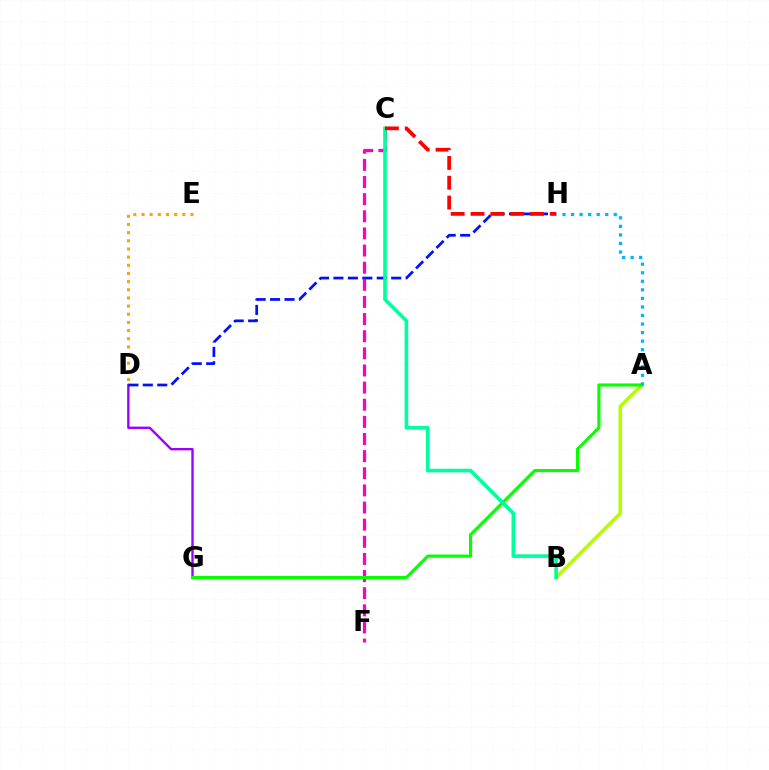{('D', 'G'): [{'color': '#9b00ff', 'line_style': 'solid', 'thickness': 1.7}], ('D', 'H'): [{'color': '#0010ff', 'line_style': 'dashed', 'thickness': 1.96}], ('C', 'F'): [{'color': '#ff00bd', 'line_style': 'dashed', 'thickness': 2.33}], ('A', 'B'): [{'color': '#b3ff00', 'line_style': 'solid', 'thickness': 2.58}], ('A', 'G'): [{'color': '#08ff00', 'line_style': 'solid', 'thickness': 2.25}], ('A', 'H'): [{'color': '#00b5ff', 'line_style': 'dotted', 'thickness': 2.32}], ('B', 'C'): [{'color': '#00ff9d', 'line_style': 'solid', 'thickness': 2.61}], ('C', 'H'): [{'color': '#ff0000', 'line_style': 'dashed', 'thickness': 2.69}], ('D', 'E'): [{'color': '#ffa500', 'line_style': 'dotted', 'thickness': 2.22}]}